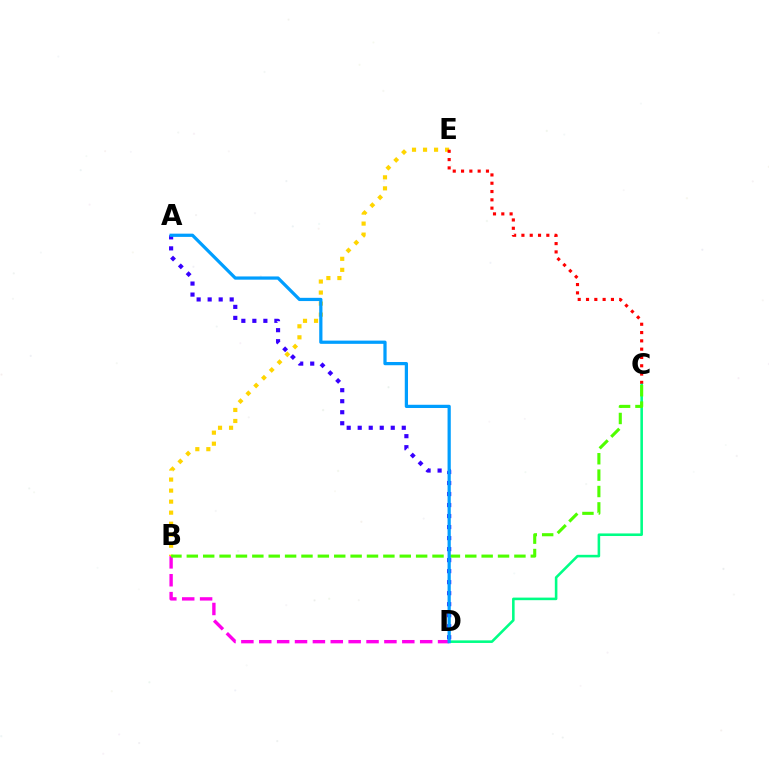{('B', 'E'): [{'color': '#ffd500', 'line_style': 'dotted', 'thickness': 3.0}], ('C', 'E'): [{'color': '#ff0000', 'line_style': 'dotted', 'thickness': 2.26}], ('C', 'D'): [{'color': '#00ff86', 'line_style': 'solid', 'thickness': 1.86}], ('A', 'D'): [{'color': '#3700ff', 'line_style': 'dotted', 'thickness': 2.99}, {'color': '#009eff', 'line_style': 'solid', 'thickness': 2.33}], ('B', 'D'): [{'color': '#ff00ed', 'line_style': 'dashed', 'thickness': 2.43}], ('B', 'C'): [{'color': '#4fff00', 'line_style': 'dashed', 'thickness': 2.23}]}